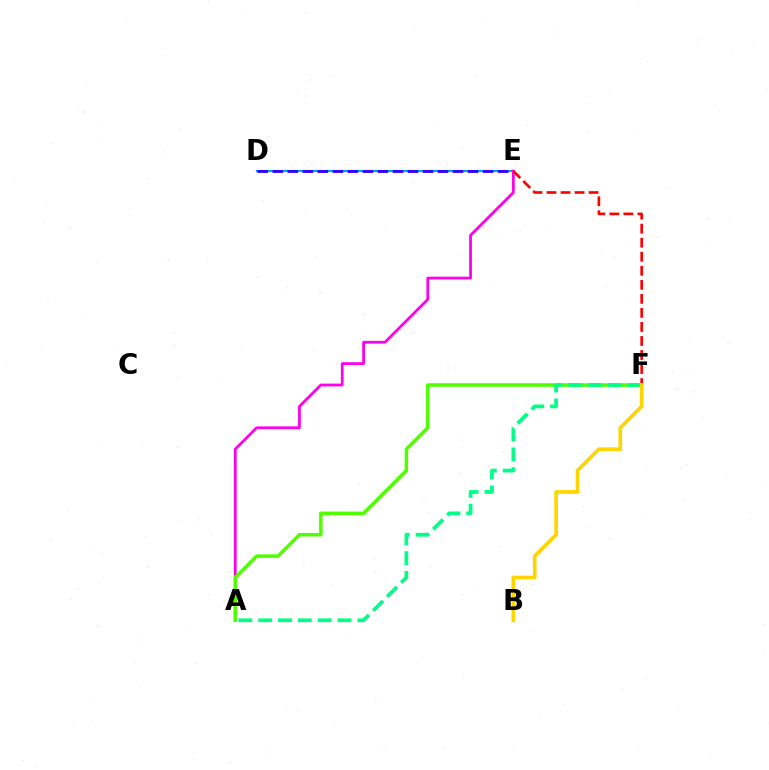{('D', 'E'): [{'color': '#009eff', 'line_style': 'solid', 'thickness': 1.58}, {'color': '#3700ff', 'line_style': 'dashed', 'thickness': 2.04}], ('A', 'E'): [{'color': '#ff00ed', 'line_style': 'solid', 'thickness': 2.0}], ('E', 'F'): [{'color': '#ff0000', 'line_style': 'dashed', 'thickness': 1.91}], ('A', 'F'): [{'color': '#4fff00', 'line_style': 'solid', 'thickness': 2.51}, {'color': '#00ff86', 'line_style': 'dashed', 'thickness': 2.69}], ('B', 'F'): [{'color': '#ffd500', 'line_style': 'solid', 'thickness': 2.65}]}